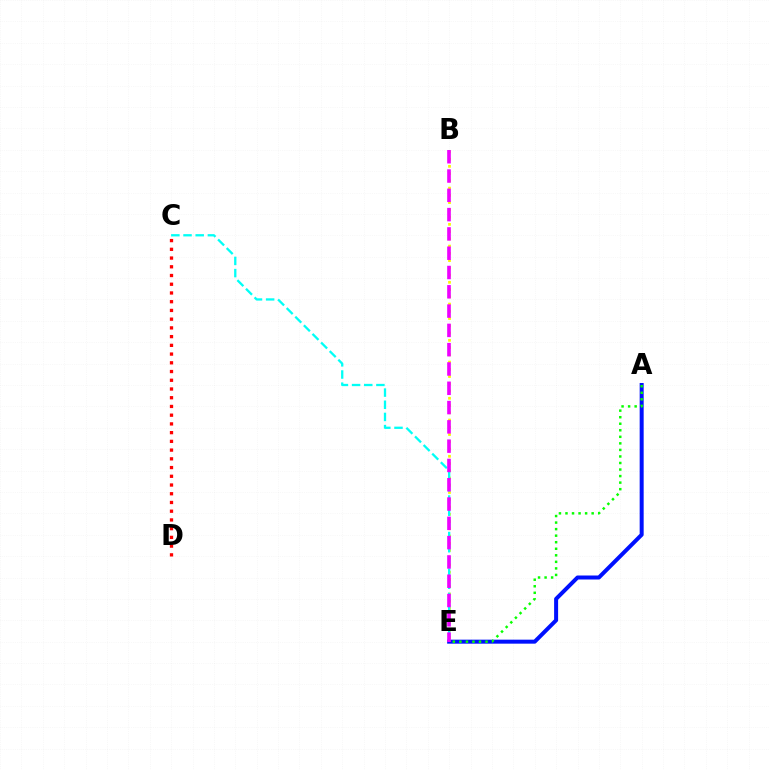{('A', 'E'): [{'color': '#0010ff', 'line_style': 'solid', 'thickness': 2.88}, {'color': '#08ff00', 'line_style': 'dotted', 'thickness': 1.78}], ('B', 'E'): [{'color': '#fcf500', 'line_style': 'dotted', 'thickness': 1.97}, {'color': '#ee00ff', 'line_style': 'dashed', 'thickness': 2.62}], ('C', 'E'): [{'color': '#00fff6', 'line_style': 'dashed', 'thickness': 1.65}], ('C', 'D'): [{'color': '#ff0000', 'line_style': 'dotted', 'thickness': 2.37}]}